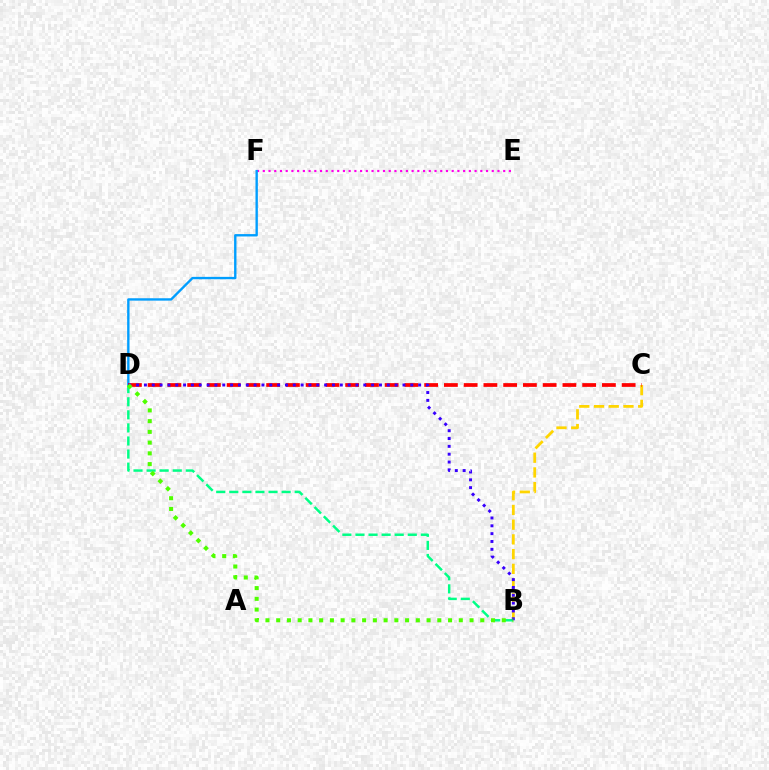{('E', 'F'): [{'color': '#ff00ed', 'line_style': 'dotted', 'thickness': 1.56}], ('B', 'C'): [{'color': '#ffd500', 'line_style': 'dashed', 'thickness': 2.0}], ('D', 'F'): [{'color': '#009eff', 'line_style': 'solid', 'thickness': 1.71}], ('C', 'D'): [{'color': '#ff0000', 'line_style': 'dashed', 'thickness': 2.68}], ('B', 'D'): [{'color': '#00ff86', 'line_style': 'dashed', 'thickness': 1.78}, {'color': '#3700ff', 'line_style': 'dotted', 'thickness': 2.13}, {'color': '#4fff00', 'line_style': 'dotted', 'thickness': 2.92}]}